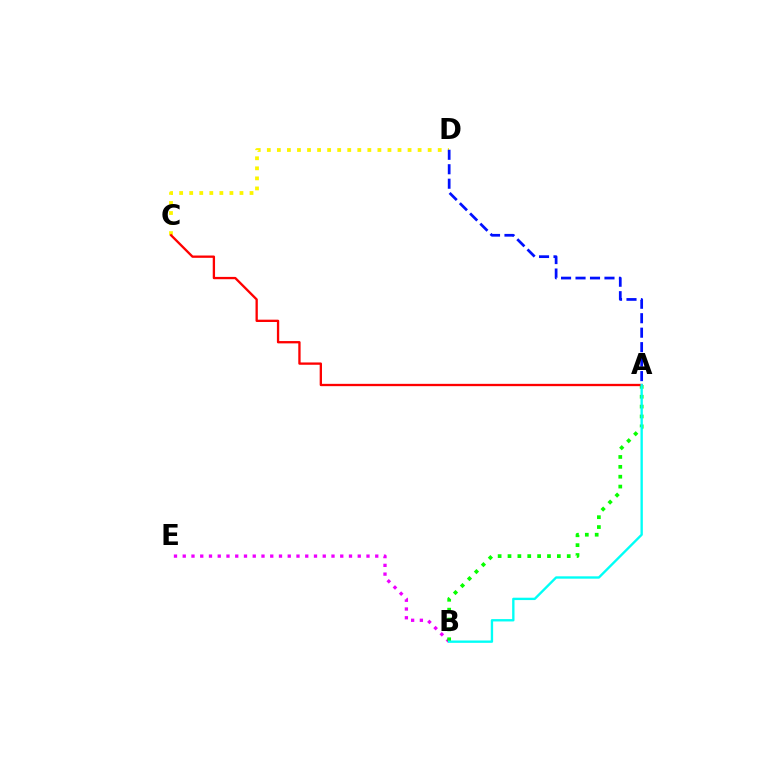{('B', 'E'): [{'color': '#ee00ff', 'line_style': 'dotted', 'thickness': 2.38}], ('C', 'D'): [{'color': '#fcf500', 'line_style': 'dotted', 'thickness': 2.73}], ('A', 'B'): [{'color': '#08ff00', 'line_style': 'dotted', 'thickness': 2.68}, {'color': '#00fff6', 'line_style': 'solid', 'thickness': 1.7}], ('A', 'D'): [{'color': '#0010ff', 'line_style': 'dashed', 'thickness': 1.97}], ('A', 'C'): [{'color': '#ff0000', 'line_style': 'solid', 'thickness': 1.67}]}